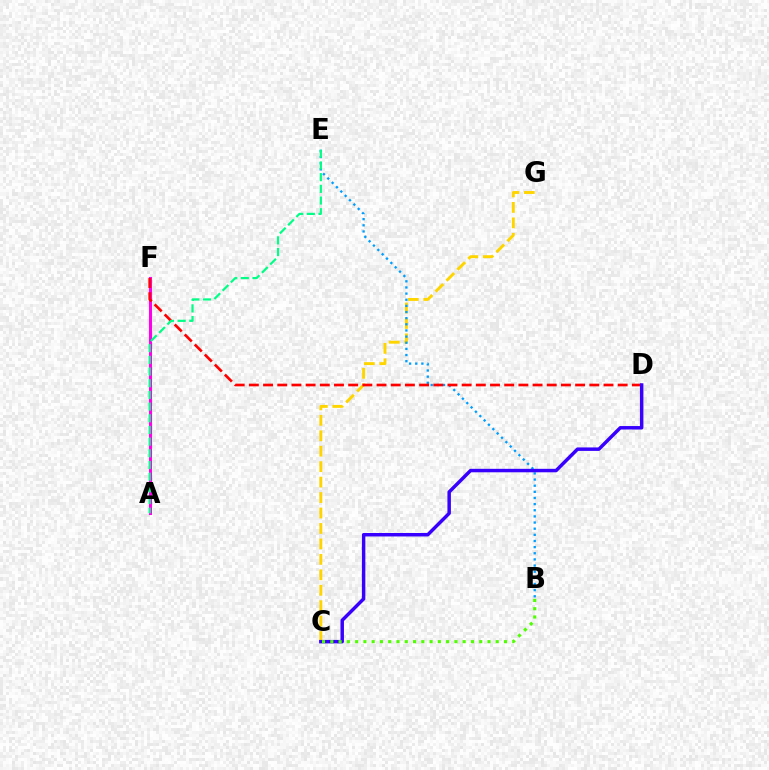{('C', 'G'): [{'color': '#ffd500', 'line_style': 'dashed', 'thickness': 2.1}], ('B', 'E'): [{'color': '#009eff', 'line_style': 'dotted', 'thickness': 1.67}], ('A', 'F'): [{'color': '#ff00ed', 'line_style': 'solid', 'thickness': 2.21}], ('D', 'F'): [{'color': '#ff0000', 'line_style': 'dashed', 'thickness': 1.93}], ('A', 'E'): [{'color': '#00ff86', 'line_style': 'dashed', 'thickness': 1.59}], ('C', 'D'): [{'color': '#3700ff', 'line_style': 'solid', 'thickness': 2.49}], ('B', 'C'): [{'color': '#4fff00', 'line_style': 'dotted', 'thickness': 2.25}]}